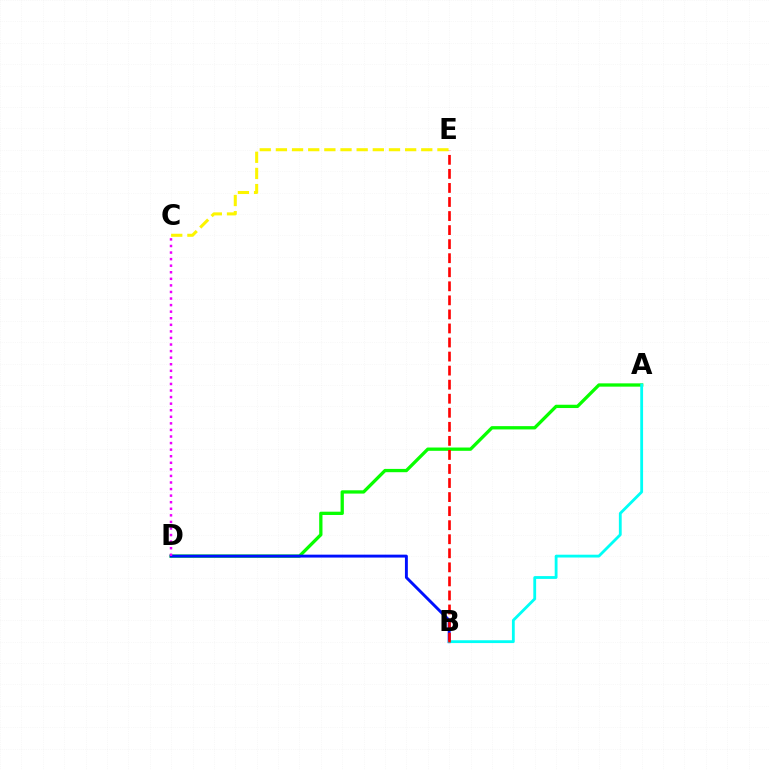{('C', 'E'): [{'color': '#fcf500', 'line_style': 'dashed', 'thickness': 2.19}], ('A', 'D'): [{'color': '#08ff00', 'line_style': 'solid', 'thickness': 2.37}], ('B', 'D'): [{'color': '#0010ff', 'line_style': 'solid', 'thickness': 2.1}], ('A', 'B'): [{'color': '#00fff6', 'line_style': 'solid', 'thickness': 2.03}], ('C', 'D'): [{'color': '#ee00ff', 'line_style': 'dotted', 'thickness': 1.79}], ('B', 'E'): [{'color': '#ff0000', 'line_style': 'dashed', 'thickness': 1.91}]}